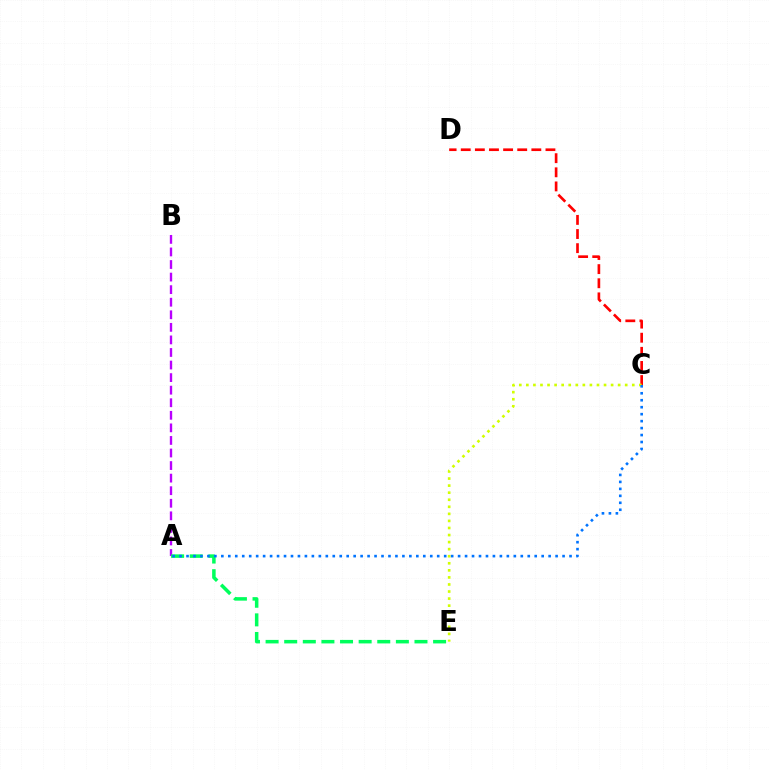{('A', 'B'): [{'color': '#b900ff', 'line_style': 'dashed', 'thickness': 1.71}], ('C', 'D'): [{'color': '#ff0000', 'line_style': 'dashed', 'thickness': 1.92}], ('C', 'E'): [{'color': '#d1ff00', 'line_style': 'dotted', 'thickness': 1.92}], ('A', 'E'): [{'color': '#00ff5c', 'line_style': 'dashed', 'thickness': 2.53}], ('A', 'C'): [{'color': '#0074ff', 'line_style': 'dotted', 'thickness': 1.89}]}